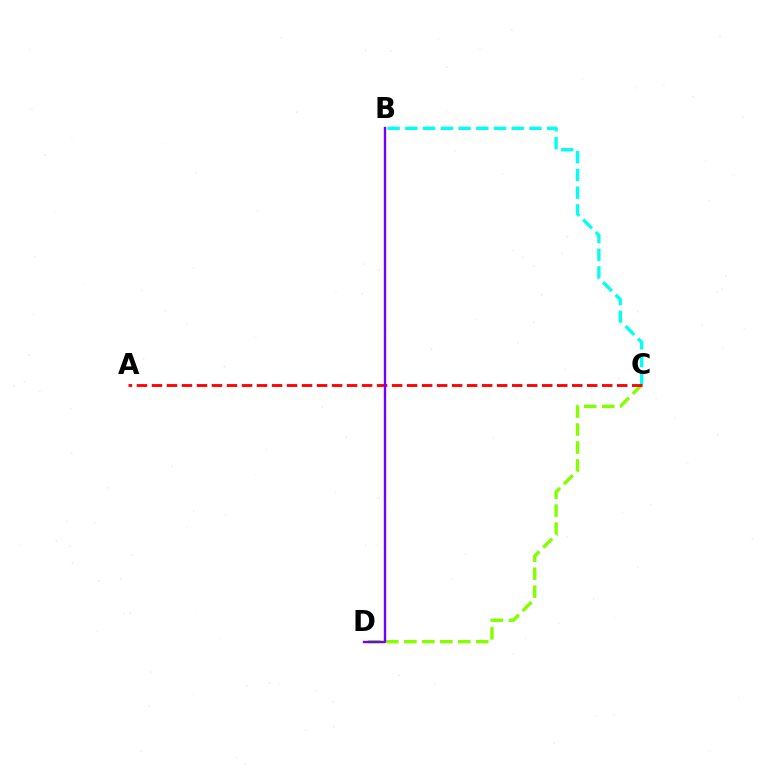{('B', 'C'): [{'color': '#00fff6', 'line_style': 'dashed', 'thickness': 2.41}], ('C', 'D'): [{'color': '#84ff00', 'line_style': 'dashed', 'thickness': 2.44}], ('A', 'C'): [{'color': '#ff0000', 'line_style': 'dashed', 'thickness': 2.04}], ('B', 'D'): [{'color': '#7200ff', 'line_style': 'solid', 'thickness': 1.72}]}